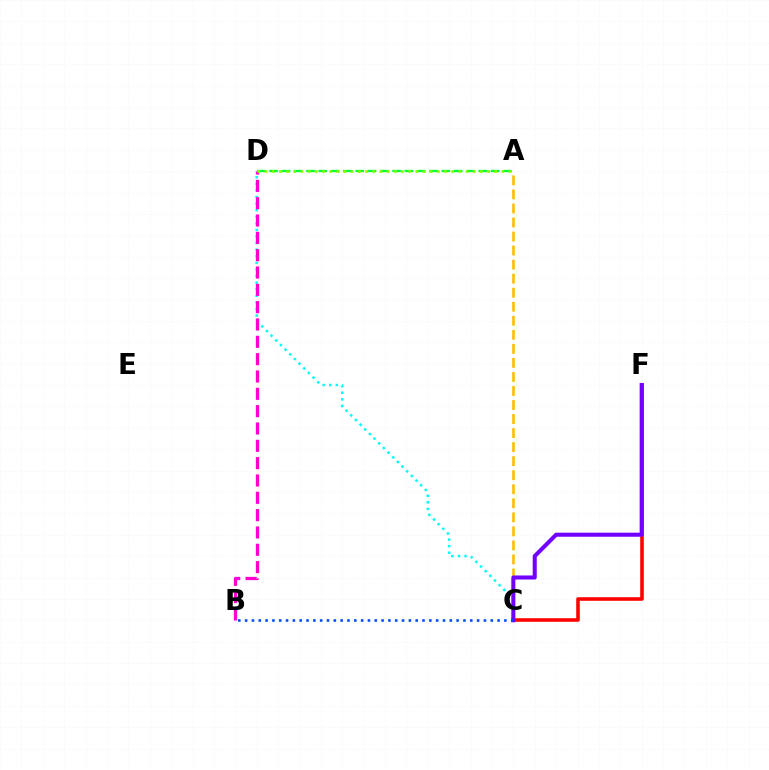{('C', 'D'): [{'color': '#00fff6', 'line_style': 'dotted', 'thickness': 1.79}], ('A', 'C'): [{'color': '#ffbd00', 'line_style': 'dashed', 'thickness': 1.91}], ('B', 'D'): [{'color': '#ff00cf', 'line_style': 'dashed', 'thickness': 2.35}], ('C', 'F'): [{'color': '#ff0000', 'line_style': 'solid', 'thickness': 2.57}, {'color': '#7200ff', 'line_style': 'solid', 'thickness': 2.92}], ('A', 'D'): [{'color': '#00ff39', 'line_style': 'dashed', 'thickness': 1.67}, {'color': '#84ff00', 'line_style': 'dotted', 'thickness': 1.95}], ('B', 'C'): [{'color': '#004bff', 'line_style': 'dotted', 'thickness': 1.85}]}